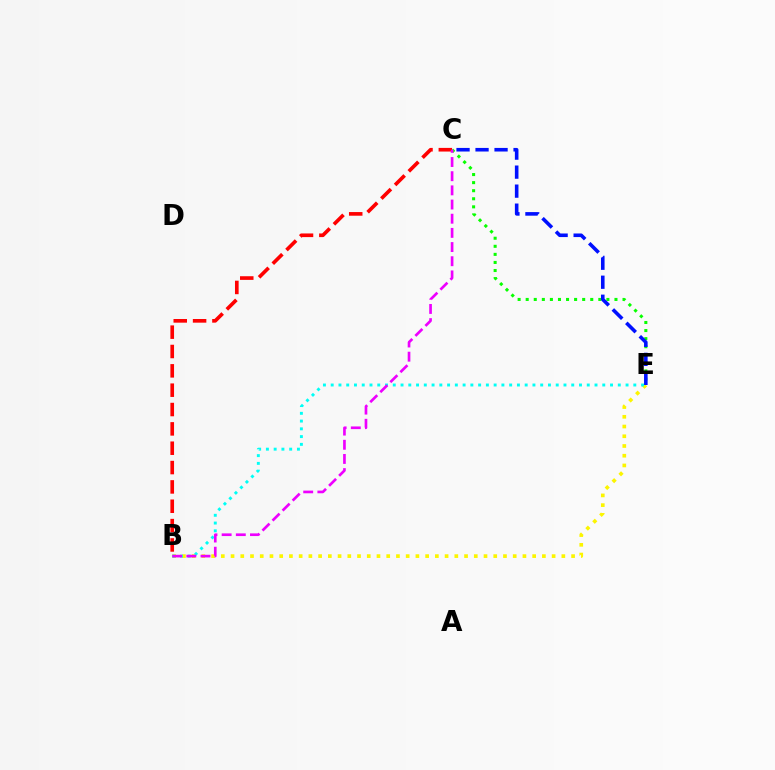{('C', 'E'): [{'color': '#08ff00', 'line_style': 'dotted', 'thickness': 2.19}, {'color': '#0010ff', 'line_style': 'dashed', 'thickness': 2.58}], ('B', 'E'): [{'color': '#fcf500', 'line_style': 'dotted', 'thickness': 2.64}, {'color': '#00fff6', 'line_style': 'dotted', 'thickness': 2.11}], ('B', 'C'): [{'color': '#ff0000', 'line_style': 'dashed', 'thickness': 2.63}, {'color': '#ee00ff', 'line_style': 'dashed', 'thickness': 1.93}]}